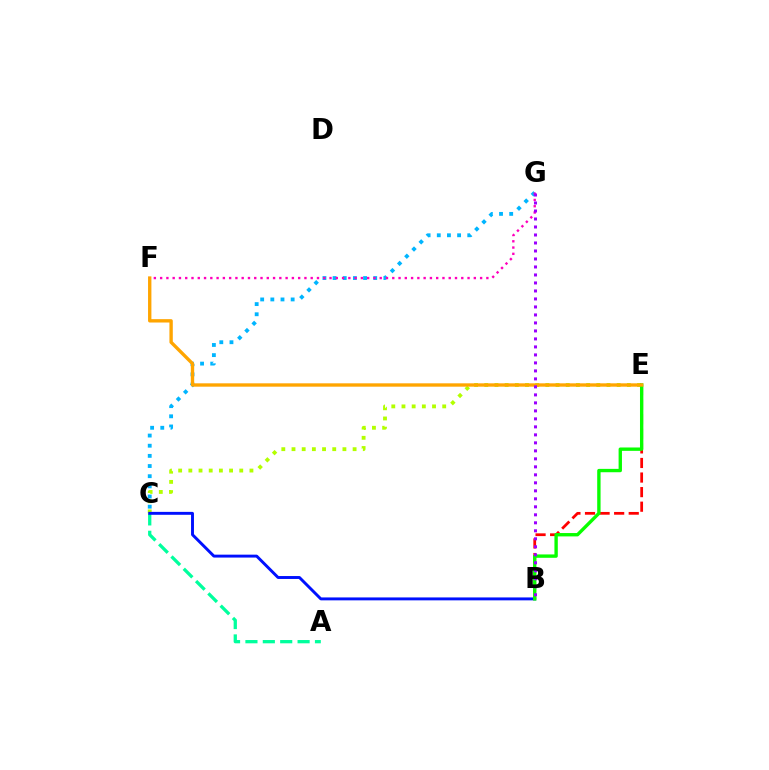{('A', 'C'): [{'color': '#00ff9d', 'line_style': 'dashed', 'thickness': 2.36}], ('C', 'E'): [{'color': '#b3ff00', 'line_style': 'dotted', 'thickness': 2.77}], ('B', 'E'): [{'color': '#ff0000', 'line_style': 'dashed', 'thickness': 1.98}, {'color': '#08ff00', 'line_style': 'solid', 'thickness': 2.42}], ('C', 'G'): [{'color': '#00b5ff', 'line_style': 'dotted', 'thickness': 2.76}], ('B', 'C'): [{'color': '#0010ff', 'line_style': 'solid', 'thickness': 2.1}], ('E', 'F'): [{'color': '#ffa500', 'line_style': 'solid', 'thickness': 2.42}], ('F', 'G'): [{'color': '#ff00bd', 'line_style': 'dotted', 'thickness': 1.7}], ('B', 'G'): [{'color': '#9b00ff', 'line_style': 'dotted', 'thickness': 2.17}]}